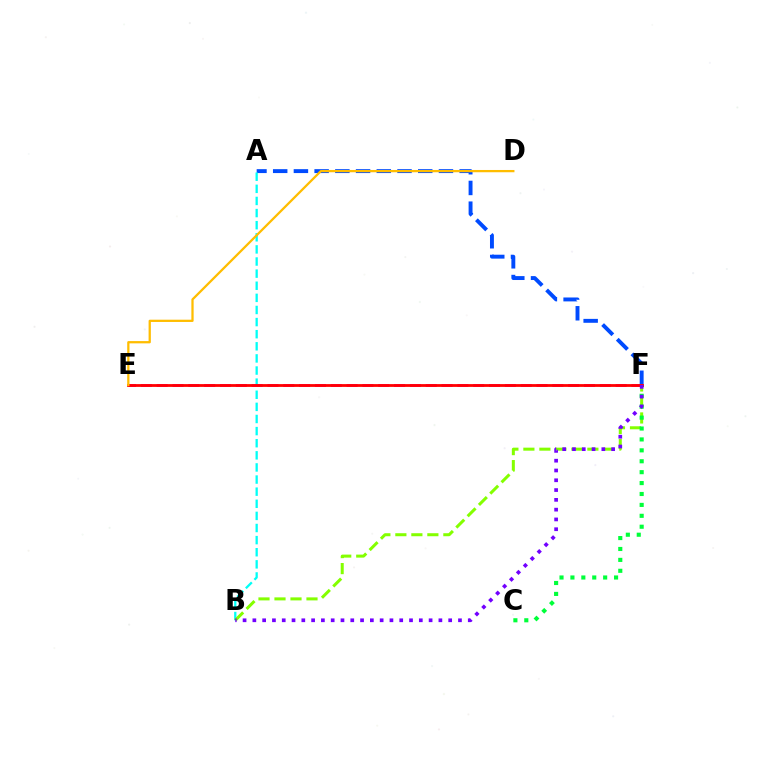{('A', 'F'): [{'color': '#004bff', 'line_style': 'dashed', 'thickness': 2.81}], ('A', 'B'): [{'color': '#00fff6', 'line_style': 'dashed', 'thickness': 1.65}], ('B', 'F'): [{'color': '#84ff00', 'line_style': 'dashed', 'thickness': 2.17}, {'color': '#7200ff', 'line_style': 'dotted', 'thickness': 2.66}], ('C', 'F'): [{'color': '#00ff39', 'line_style': 'dotted', 'thickness': 2.96}], ('E', 'F'): [{'color': '#ff00cf', 'line_style': 'dashed', 'thickness': 2.15}, {'color': '#ff0000', 'line_style': 'solid', 'thickness': 2.0}], ('D', 'E'): [{'color': '#ffbd00', 'line_style': 'solid', 'thickness': 1.63}]}